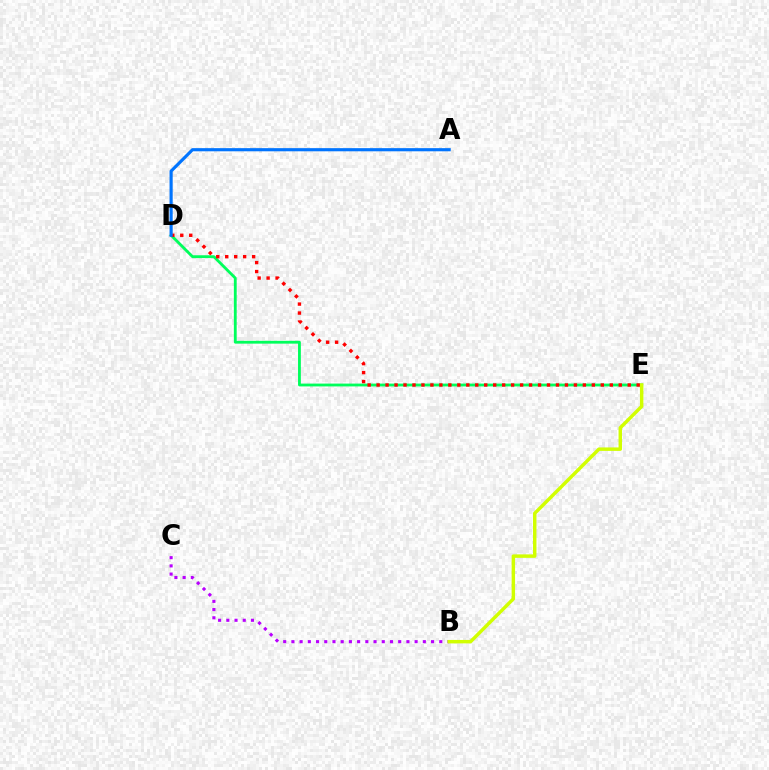{('D', 'E'): [{'color': '#00ff5c', 'line_style': 'solid', 'thickness': 2.03}, {'color': '#ff0000', 'line_style': 'dotted', 'thickness': 2.44}], ('B', 'C'): [{'color': '#b900ff', 'line_style': 'dotted', 'thickness': 2.23}], ('B', 'E'): [{'color': '#d1ff00', 'line_style': 'solid', 'thickness': 2.49}], ('A', 'D'): [{'color': '#0074ff', 'line_style': 'solid', 'thickness': 2.26}]}